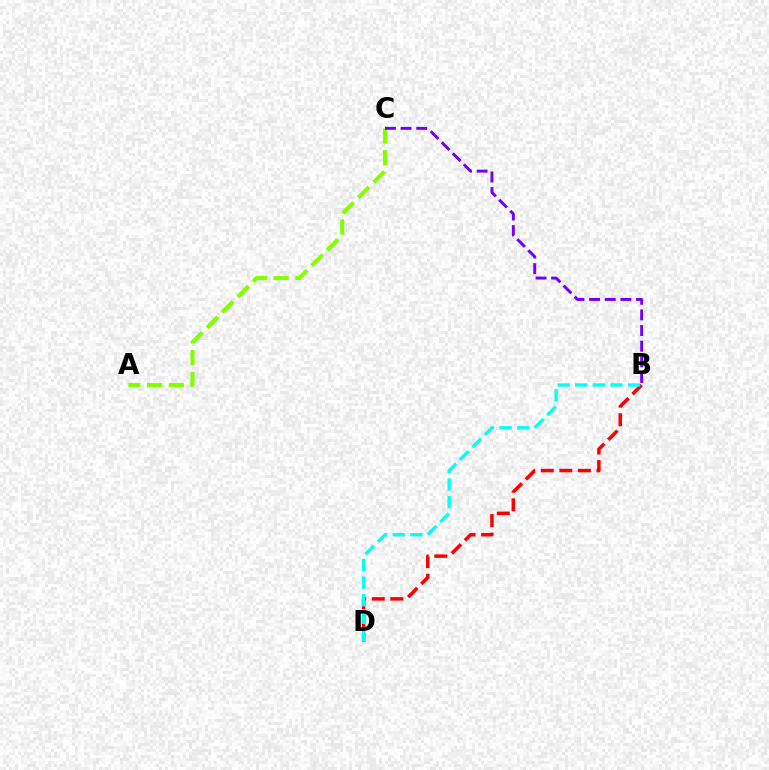{('B', 'D'): [{'color': '#ff0000', 'line_style': 'dashed', 'thickness': 2.52}, {'color': '#00fff6', 'line_style': 'dashed', 'thickness': 2.39}], ('A', 'C'): [{'color': '#84ff00', 'line_style': 'dashed', 'thickness': 2.96}], ('B', 'C'): [{'color': '#7200ff', 'line_style': 'dashed', 'thickness': 2.12}]}